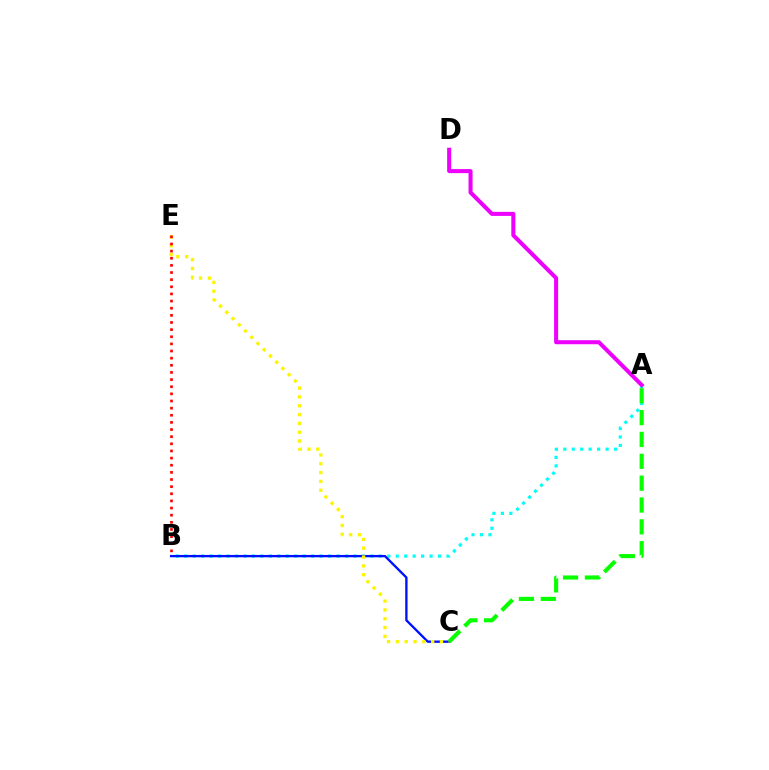{('A', 'B'): [{'color': '#00fff6', 'line_style': 'dotted', 'thickness': 2.3}], ('B', 'C'): [{'color': '#0010ff', 'line_style': 'solid', 'thickness': 1.68}], ('A', 'D'): [{'color': '#ee00ff', 'line_style': 'solid', 'thickness': 2.9}], ('C', 'E'): [{'color': '#fcf500', 'line_style': 'dotted', 'thickness': 2.4}], ('B', 'E'): [{'color': '#ff0000', 'line_style': 'dotted', 'thickness': 1.94}], ('A', 'C'): [{'color': '#08ff00', 'line_style': 'dashed', 'thickness': 2.97}]}